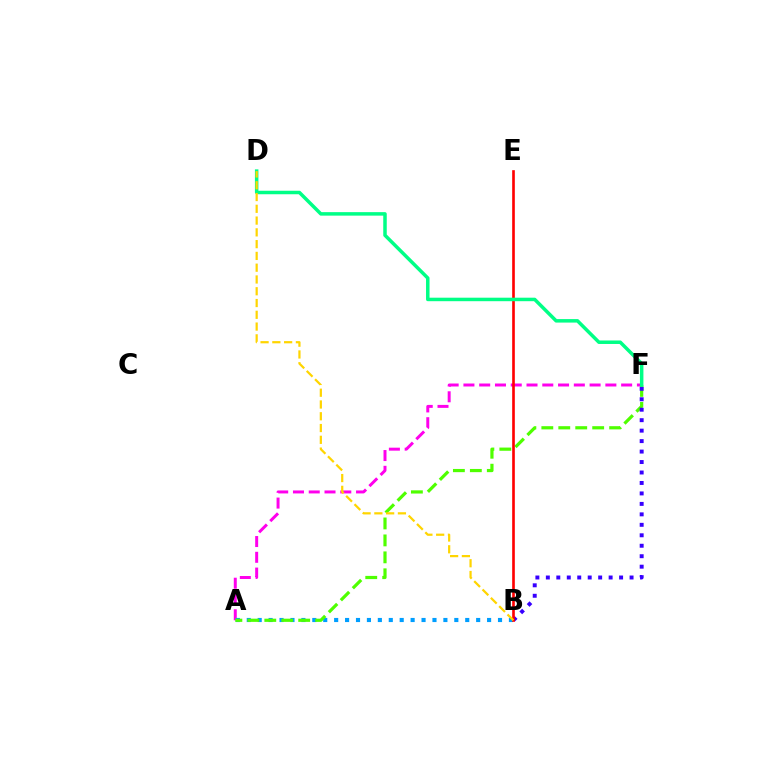{('A', 'F'): [{'color': '#ff00ed', 'line_style': 'dashed', 'thickness': 2.14}, {'color': '#4fff00', 'line_style': 'dashed', 'thickness': 2.3}], ('A', 'B'): [{'color': '#009eff', 'line_style': 'dotted', 'thickness': 2.97}], ('B', 'F'): [{'color': '#3700ff', 'line_style': 'dotted', 'thickness': 2.84}], ('B', 'E'): [{'color': '#ff0000', 'line_style': 'solid', 'thickness': 1.9}], ('D', 'F'): [{'color': '#00ff86', 'line_style': 'solid', 'thickness': 2.52}], ('B', 'D'): [{'color': '#ffd500', 'line_style': 'dashed', 'thickness': 1.6}]}